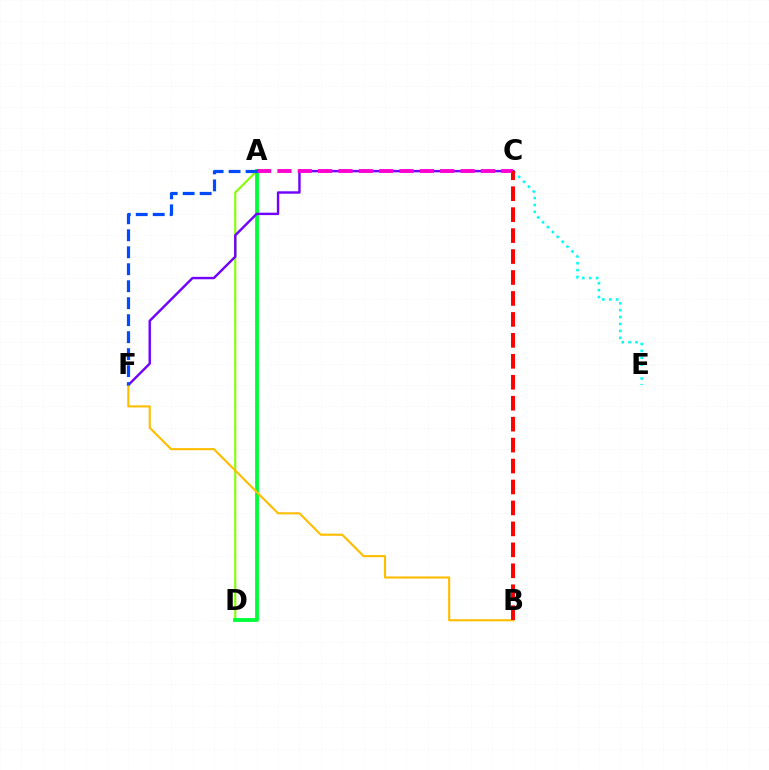{('A', 'D'): [{'color': '#84ff00', 'line_style': 'solid', 'thickness': 1.53}, {'color': '#00ff39', 'line_style': 'solid', 'thickness': 2.75}], ('C', 'E'): [{'color': '#00fff6', 'line_style': 'dotted', 'thickness': 1.88}], ('C', 'F'): [{'color': '#7200ff', 'line_style': 'solid', 'thickness': 1.74}], ('B', 'F'): [{'color': '#ffbd00', 'line_style': 'solid', 'thickness': 1.53}], ('A', 'C'): [{'color': '#ff00cf', 'line_style': 'dashed', 'thickness': 2.76}], ('B', 'C'): [{'color': '#ff0000', 'line_style': 'dashed', 'thickness': 2.85}], ('A', 'F'): [{'color': '#004bff', 'line_style': 'dashed', 'thickness': 2.31}]}